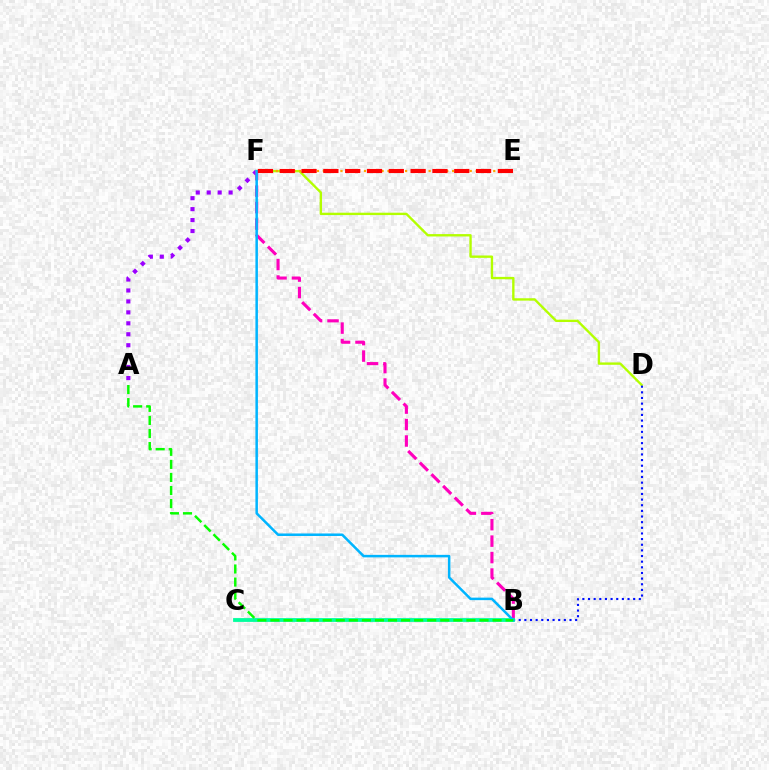{('A', 'F'): [{'color': '#9b00ff', 'line_style': 'dotted', 'thickness': 2.97}], ('D', 'F'): [{'color': '#b3ff00', 'line_style': 'solid', 'thickness': 1.7}], ('B', 'F'): [{'color': '#ff00bd', 'line_style': 'dashed', 'thickness': 2.24}, {'color': '#00b5ff', 'line_style': 'solid', 'thickness': 1.81}], ('B', 'D'): [{'color': '#0010ff', 'line_style': 'dotted', 'thickness': 1.53}], ('B', 'C'): [{'color': '#00ff9d', 'line_style': 'solid', 'thickness': 2.74}], ('A', 'B'): [{'color': '#08ff00', 'line_style': 'dashed', 'thickness': 1.78}], ('E', 'F'): [{'color': '#ffa500', 'line_style': 'dotted', 'thickness': 1.6}, {'color': '#ff0000', 'line_style': 'dashed', 'thickness': 2.96}]}